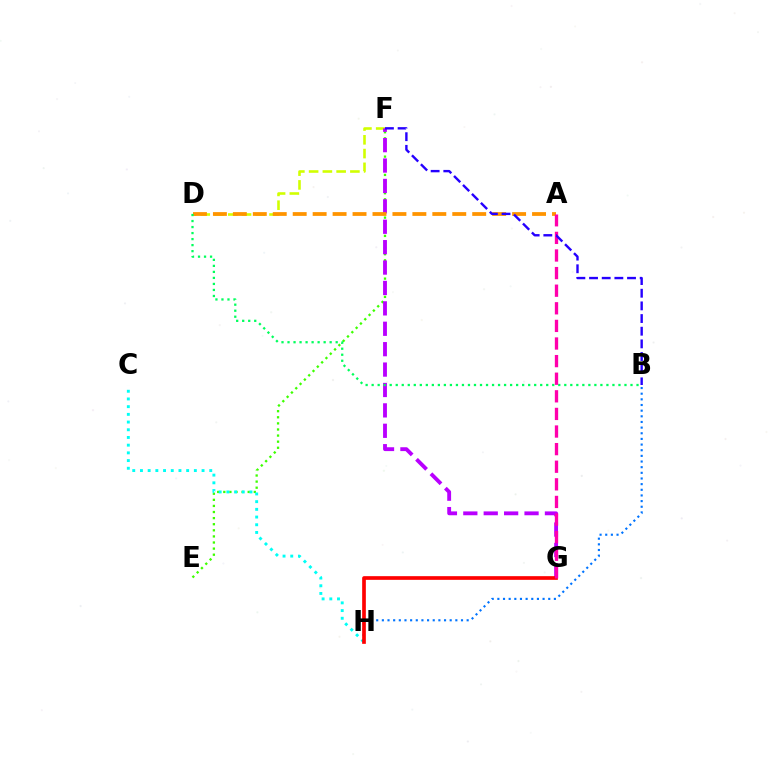{('E', 'F'): [{'color': '#3dff00', 'line_style': 'dotted', 'thickness': 1.66}], ('C', 'H'): [{'color': '#00fff6', 'line_style': 'dotted', 'thickness': 2.09}], ('D', 'F'): [{'color': '#d1ff00', 'line_style': 'dashed', 'thickness': 1.87}], ('B', 'H'): [{'color': '#0074ff', 'line_style': 'dotted', 'thickness': 1.54}], ('F', 'G'): [{'color': '#b900ff', 'line_style': 'dashed', 'thickness': 2.77}], ('A', 'D'): [{'color': '#ff9400', 'line_style': 'dashed', 'thickness': 2.71}], ('G', 'H'): [{'color': '#ff0000', 'line_style': 'solid', 'thickness': 2.65}], ('B', 'D'): [{'color': '#00ff5c', 'line_style': 'dotted', 'thickness': 1.64}], ('A', 'G'): [{'color': '#ff00ac', 'line_style': 'dashed', 'thickness': 2.39}], ('B', 'F'): [{'color': '#2500ff', 'line_style': 'dashed', 'thickness': 1.72}]}